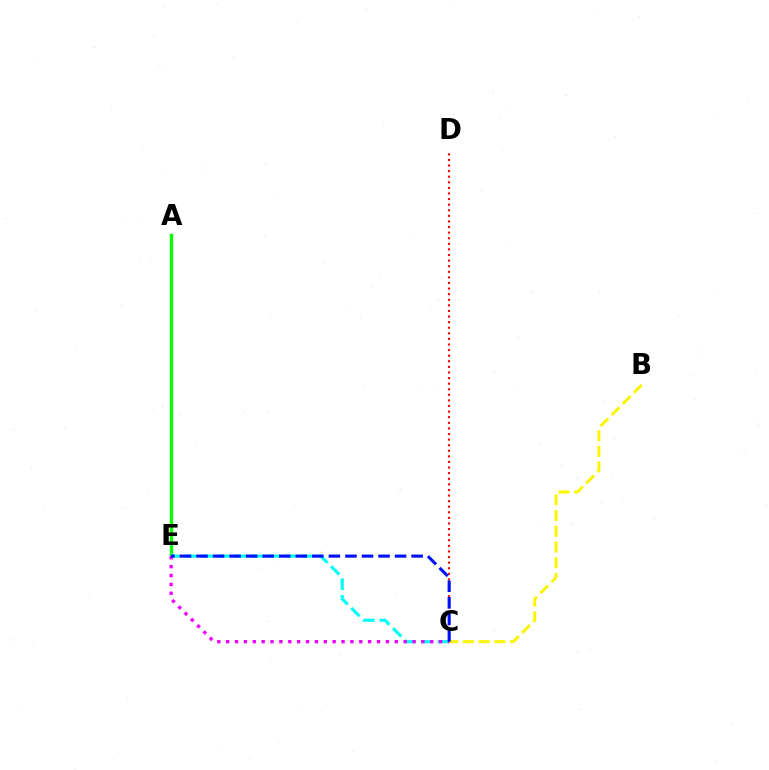{('C', 'D'): [{'color': '#ff0000', 'line_style': 'dotted', 'thickness': 1.52}], ('A', 'E'): [{'color': '#08ff00', 'line_style': 'solid', 'thickness': 2.44}], ('C', 'E'): [{'color': '#00fff6', 'line_style': 'dashed', 'thickness': 2.27}, {'color': '#ee00ff', 'line_style': 'dotted', 'thickness': 2.41}, {'color': '#0010ff', 'line_style': 'dashed', 'thickness': 2.25}], ('B', 'C'): [{'color': '#fcf500', 'line_style': 'dashed', 'thickness': 2.14}]}